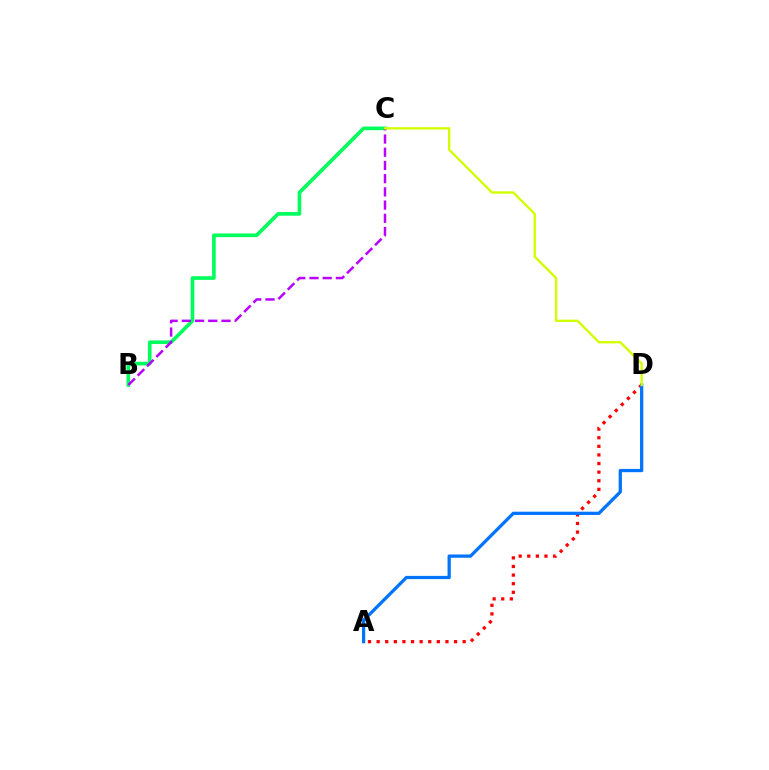{('A', 'D'): [{'color': '#ff0000', 'line_style': 'dotted', 'thickness': 2.34}, {'color': '#0074ff', 'line_style': 'solid', 'thickness': 2.35}], ('B', 'C'): [{'color': '#00ff5c', 'line_style': 'solid', 'thickness': 2.61}, {'color': '#b900ff', 'line_style': 'dashed', 'thickness': 1.8}], ('C', 'D'): [{'color': '#d1ff00', 'line_style': 'solid', 'thickness': 1.7}]}